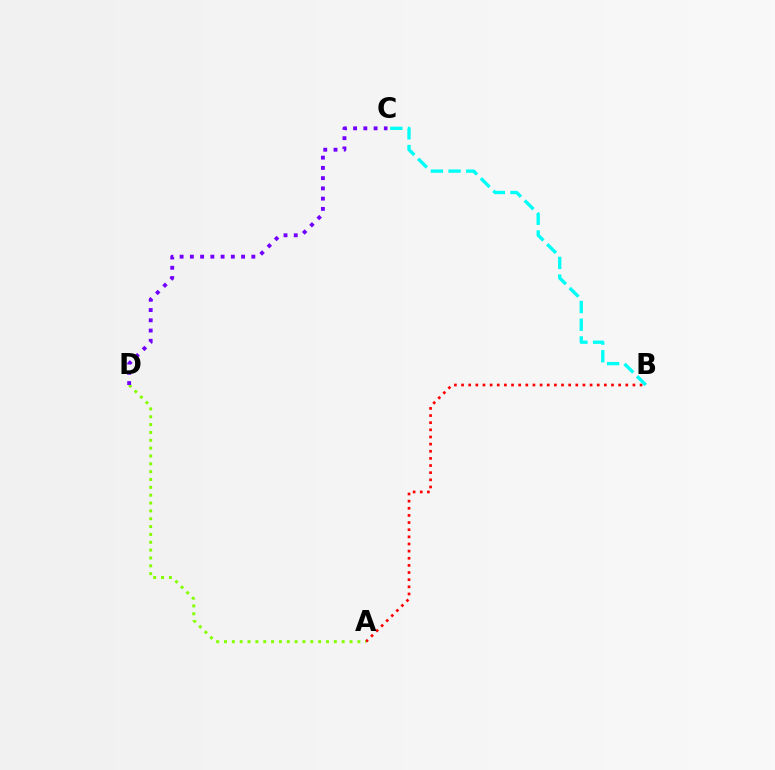{('A', 'B'): [{'color': '#ff0000', 'line_style': 'dotted', 'thickness': 1.94}], ('B', 'C'): [{'color': '#00fff6', 'line_style': 'dashed', 'thickness': 2.4}], ('A', 'D'): [{'color': '#84ff00', 'line_style': 'dotted', 'thickness': 2.13}], ('C', 'D'): [{'color': '#7200ff', 'line_style': 'dotted', 'thickness': 2.78}]}